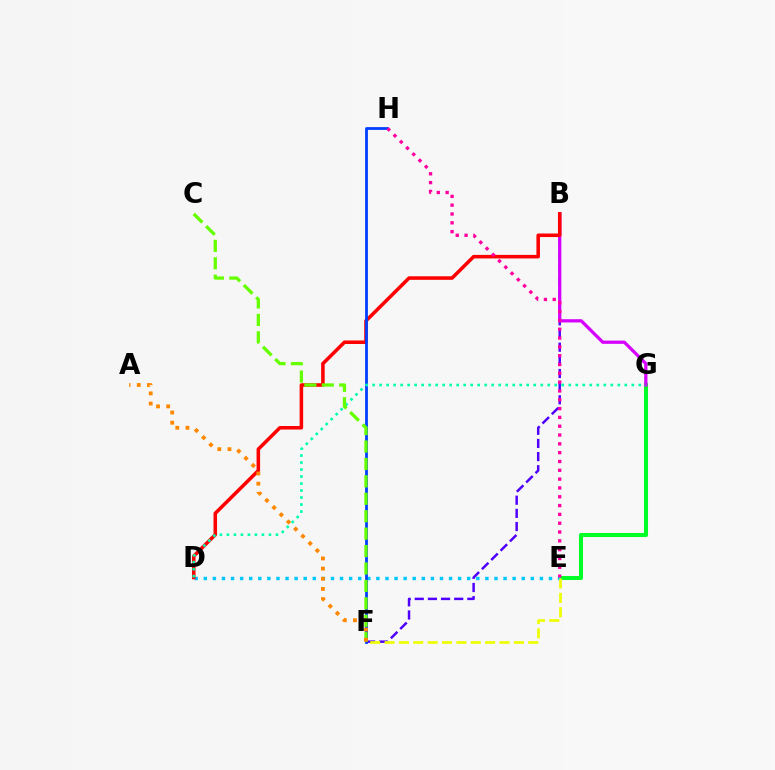{('E', 'G'): [{'color': '#00ff27', 'line_style': 'solid', 'thickness': 2.91}], ('B', 'F'): [{'color': '#4f00ff', 'line_style': 'dashed', 'thickness': 1.79}], ('D', 'E'): [{'color': '#00c7ff', 'line_style': 'dotted', 'thickness': 2.47}], ('B', 'G'): [{'color': '#d600ff', 'line_style': 'solid', 'thickness': 2.34}], ('E', 'F'): [{'color': '#eeff00', 'line_style': 'dashed', 'thickness': 1.95}], ('B', 'D'): [{'color': '#ff0000', 'line_style': 'solid', 'thickness': 2.55}], ('F', 'H'): [{'color': '#003fff', 'line_style': 'solid', 'thickness': 2.0}], ('E', 'H'): [{'color': '#ff00a0', 'line_style': 'dotted', 'thickness': 2.4}], ('D', 'G'): [{'color': '#00ffaf', 'line_style': 'dotted', 'thickness': 1.9}], ('C', 'F'): [{'color': '#66ff00', 'line_style': 'dashed', 'thickness': 2.37}], ('A', 'F'): [{'color': '#ff8800', 'line_style': 'dotted', 'thickness': 2.76}]}